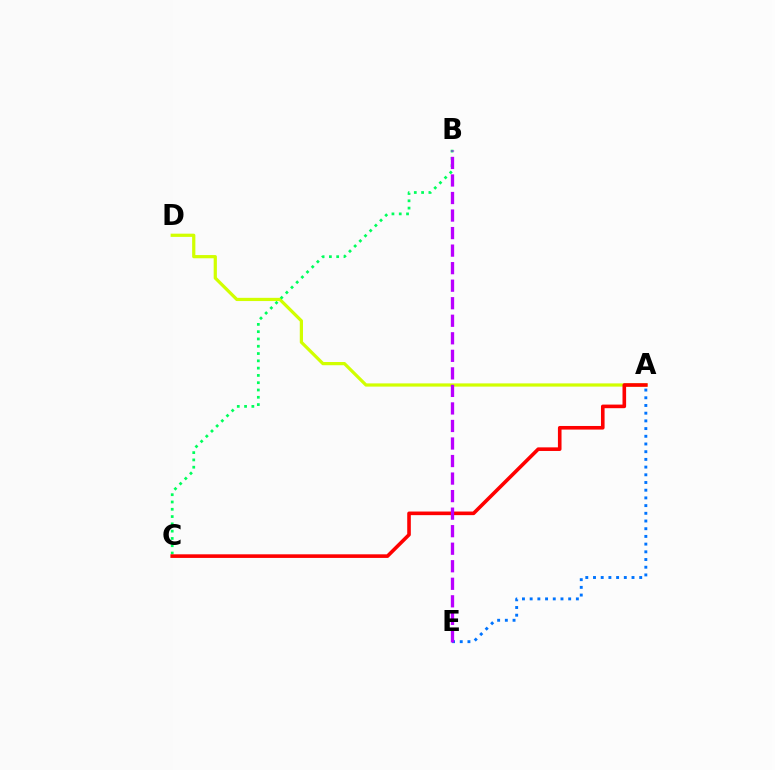{('A', 'D'): [{'color': '#d1ff00', 'line_style': 'solid', 'thickness': 2.32}], ('A', 'E'): [{'color': '#0074ff', 'line_style': 'dotted', 'thickness': 2.09}], ('B', 'C'): [{'color': '#00ff5c', 'line_style': 'dotted', 'thickness': 1.98}], ('A', 'C'): [{'color': '#ff0000', 'line_style': 'solid', 'thickness': 2.6}], ('B', 'E'): [{'color': '#b900ff', 'line_style': 'dashed', 'thickness': 2.38}]}